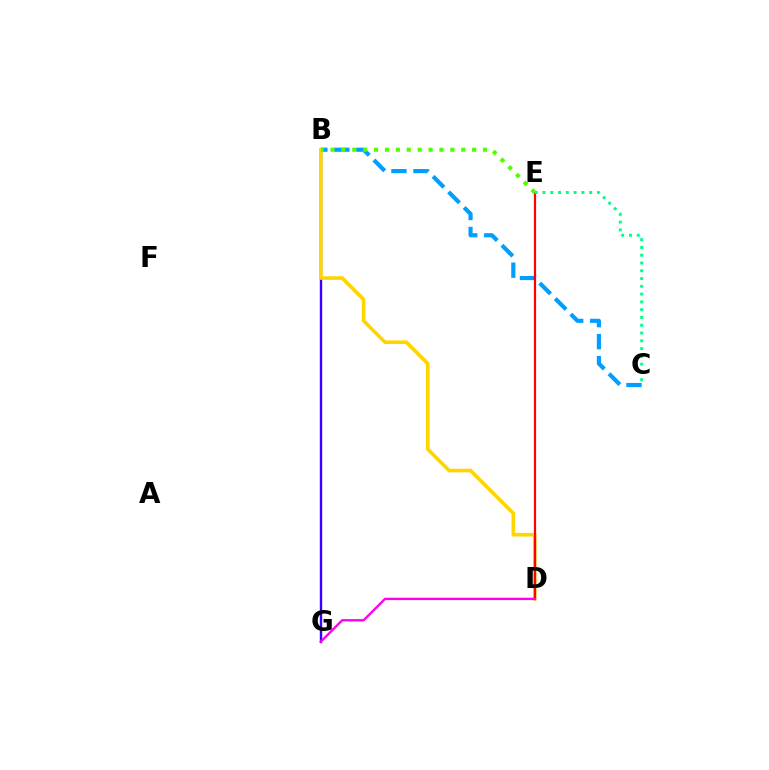{('B', 'G'): [{'color': '#3700ff', 'line_style': 'solid', 'thickness': 1.72}], ('B', 'C'): [{'color': '#009eff', 'line_style': 'dashed', 'thickness': 2.99}], ('B', 'D'): [{'color': '#ffd500', 'line_style': 'solid', 'thickness': 2.6}], ('D', 'E'): [{'color': '#ff0000', 'line_style': 'solid', 'thickness': 1.61}], ('C', 'E'): [{'color': '#00ff86', 'line_style': 'dotted', 'thickness': 2.11}], ('D', 'G'): [{'color': '#ff00ed', 'line_style': 'solid', 'thickness': 1.7}], ('B', 'E'): [{'color': '#4fff00', 'line_style': 'dotted', 'thickness': 2.96}]}